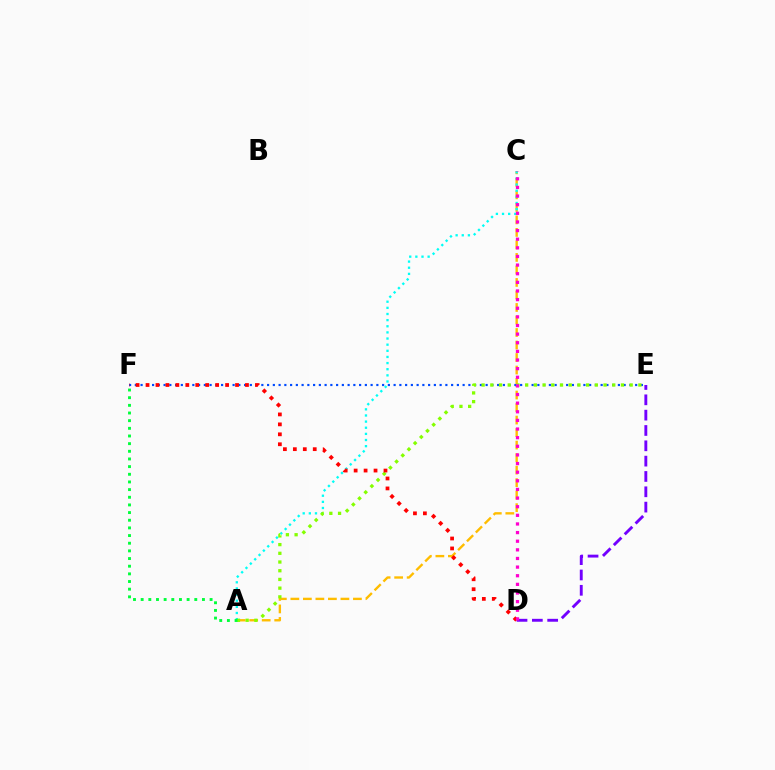{('A', 'C'): [{'color': '#ffbd00', 'line_style': 'dashed', 'thickness': 1.7}, {'color': '#00fff6', 'line_style': 'dotted', 'thickness': 1.67}], ('E', 'F'): [{'color': '#004bff', 'line_style': 'dotted', 'thickness': 1.56}], ('A', 'E'): [{'color': '#84ff00', 'line_style': 'dotted', 'thickness': 2.37}], ('A', 'F'): [{'color': '#00ff39', 'line_style': 'dotted', 'thickness': 2.08}], ('D', 'E'): [{'color': '#7200ff', 'line_style': 'dashed', 'thickness': 2.08}], ('D', 'F'): [{'color': '#ff0000', 'line_style': 'dotted', 'thickness': 2.7}], ('C', 'D'): [{'color': '#ff00cf', 'line_style': 'dotted', 'thickness': 2.34}]}